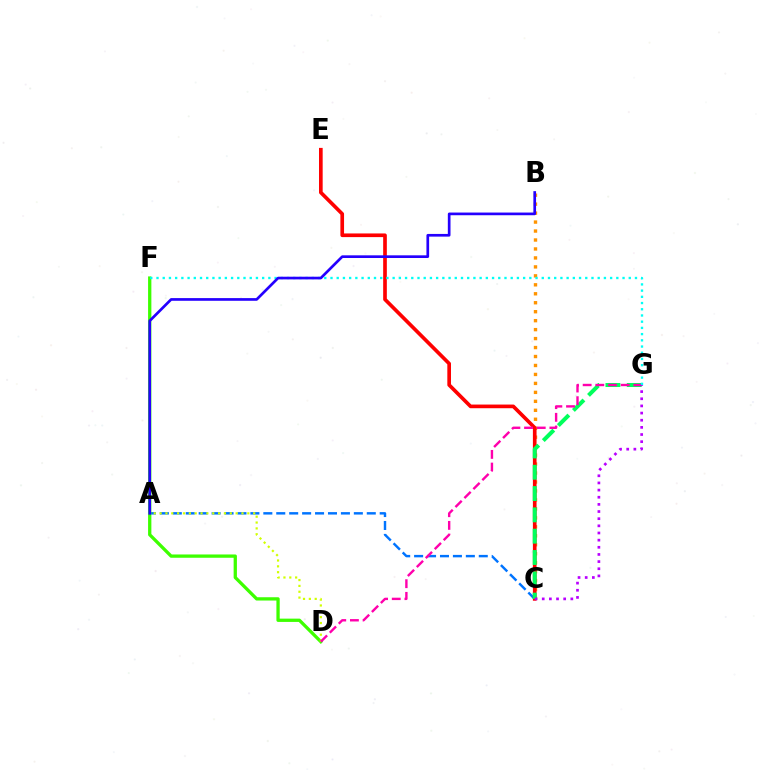{('B', 'C'): [{'color': '#ff9400', 'line_style': 'dotted', 'thickness': 2.44}], ('A', 'C'): [{'color': '#0074ff', 'line_style': 'dashed', 'thickness': 1.76}], ('C', 'E'): [{'color': '#ff0000', 'line_style': 'solid', 'thickness': 2.64}], ('D', 'F'): [{'color': '#3dff00', 'line_style': 'solid', 'thickness': 2.37}], ('A', 'D'): [{'color': '#d1ff00', 'line_style': 'dotted', 'thickness': 1.59}], ('C', 'G'): [{'color': '#00ff5c', 'line_style': 'dashed', 'thickness': 2.89}, {'color': '#b900ff', 'line_style': 'dotted', 'thickness': 1.94}], ('D', 'G'): [{'color': '#ff00ac', 'line_style': 'dashed', 'thickness': 1.72}], ('F', 'G'): [{'color': '#00fff6', 'line_style': 'dotted', 'thickness': 1.69}], ('A', 'B'): [{'color': '#2500ff', 'line_style': 'solid', 'thickness': 1.93}]}